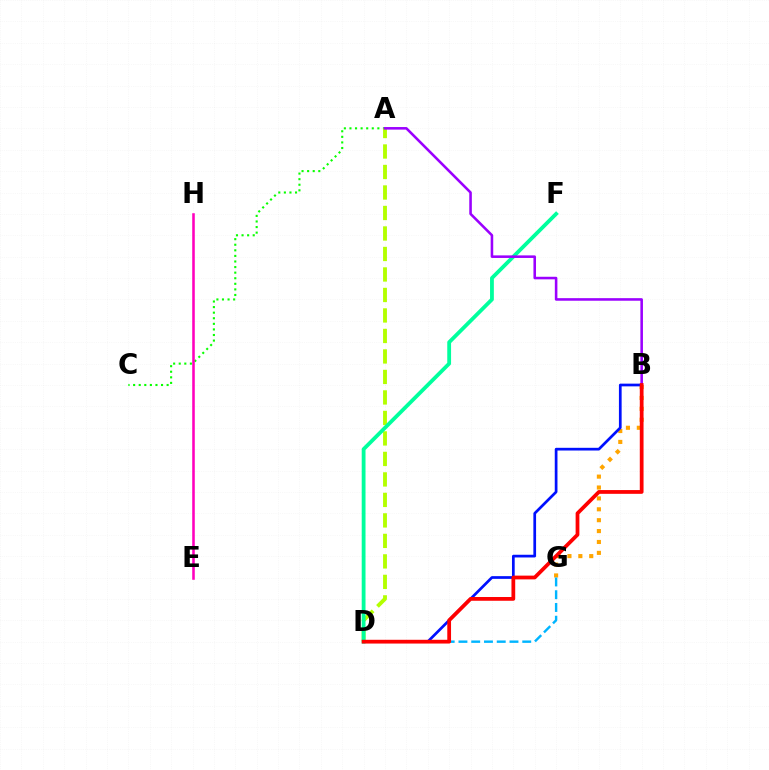{('A', 'C'): [{'color': '#08ff00', 'line_style': 'dotted', 'thickness': 1.52}], ('B', 'G'): [{'color': '#ffa500', 'line_style': 'dotted', 'thickness': 2.96}], ('B', 'D'): [{'color': '#0010ff', 'line_style': 'solid', 'thickness': 1.95}, {'color': '#ff0000', 'line_style': 'solid', 'thickness': 2.7}], ('A', 'D'): [{'color': '#b3ff00', 'line_style': 'dashed', 'thickness': 2.78}], ('D', 'G'): [{'color': '#00b5ff', 'line_style': 'dashed', 'thickness': 1.73}], ('D', 'F'): [{'color': '#00ff9d', 'line_style': 'solid', 'thickness': 2.74}], ('E', 'H'): [{'color': '#ff00bd', 'line_style': 'solid', 'thickness': 1.85}], ('A', 'B'): [{'color': '#9b00ff', 'line_style': 'solid', 'thickness': 1.85}]}